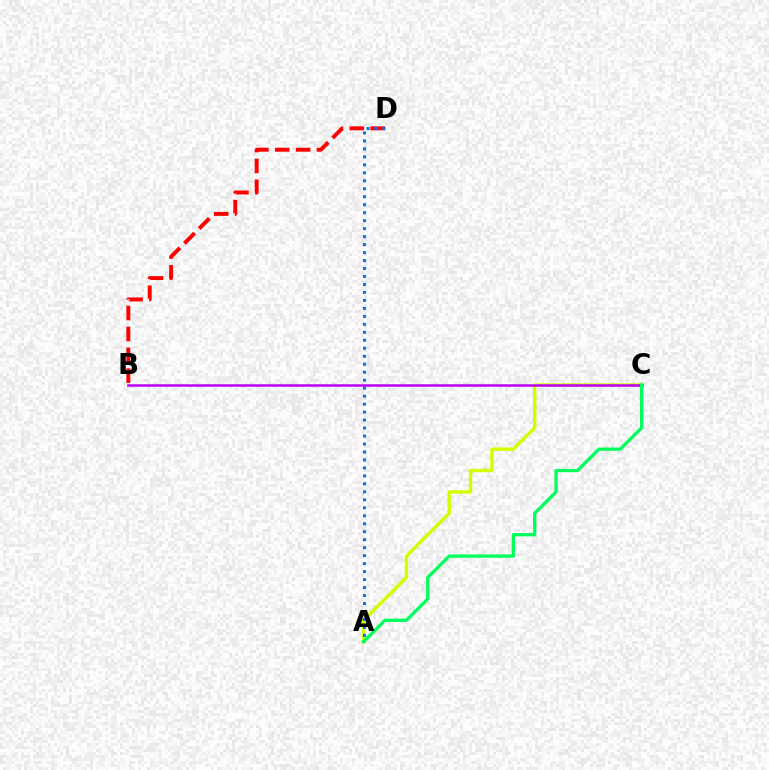{('B', 'D'): [{'color': '#ff0000', 'line_style': 'dashed', 'thickness': 2.84}], ('A', 'C'): [{'color': '#d1ff00', 'line_style': 'solid', 'thickness': 2.45}, {'color': '#00ff5c', 'line_style': 'solid', 'thickness': 2.37}], ('A', 'D'): [{'color': '#0074ff', 'line_style': 'dotted', 'thickness': 2.17}], ('B', 'C'): [{'color': '#b900ff', 'line_style': 'solid', 'thickness': 1.8}]}